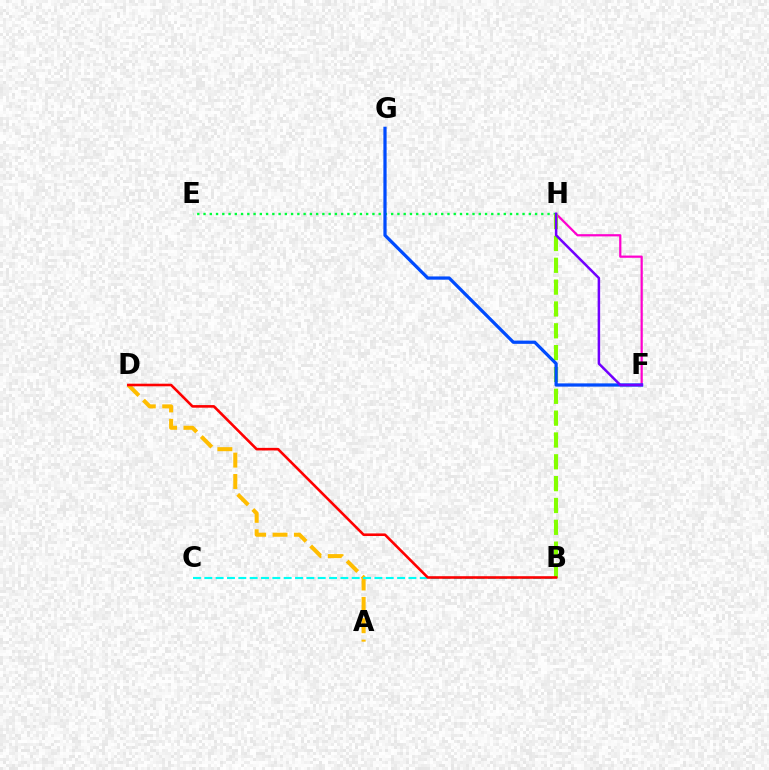{('F', 'H'): [{'color': '#ff00cf', 'line_style': 'solid', 'thickness': 1.6}, {'color': '#7200ff', 'line_style': 'solid', 'thickness': 1.81}], ('A', 'D'): [{'color': '#ffbd00', 'line_style': 'dashed', 'thickness': 2.9}], ('E', 'H'): [{'color': '#00ff39', 'line_style': 'dotted', 'thickness': 1.7}], ('B', 'H'): [{'color': '#84ff00', 'line_style': 'dashed', 'thickness': 2.97}], ('F', 'G'): [{'color': '#004bff', 'line_style': 'solid', 'thickness': 2.33}], ('B', 'C'): [{'color': '#00fff6', 'line_style': 'dashed', 'thickness': 1.54}], ('B', 'D'): [{'color': '#ff0000', 'line_style': 'solid', 'thickness': 1.87}]}